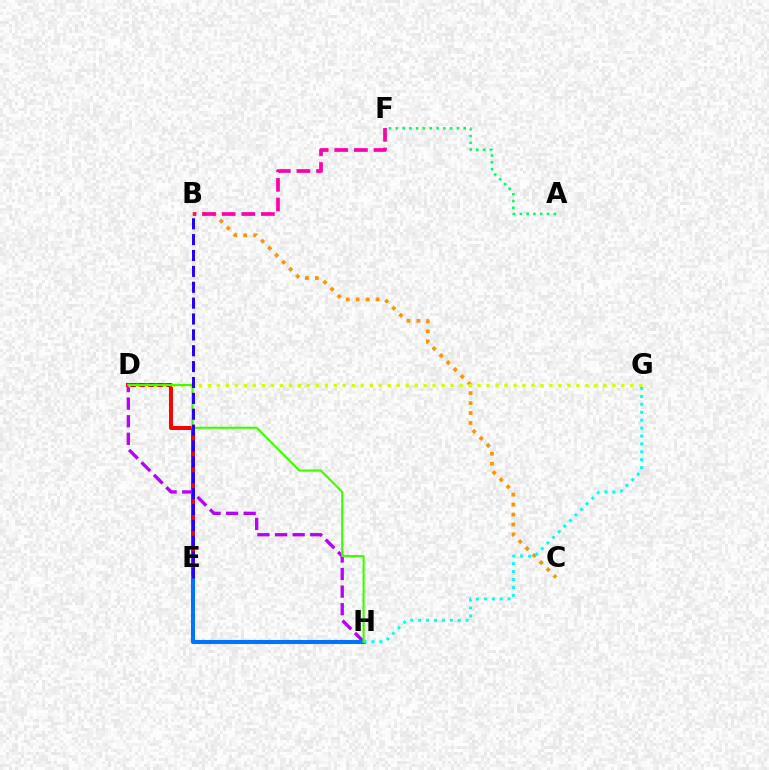{('D', 'E'): [{'color': '#ff0000', 'line_style': 'solid', 'thickness': 2.87}], ('A', 'F'): [{'color': '#00ff5c', 'line_style': 'dotted', 'thickness': 1.85}], ('B', 'C'): [{'color': '#ff9400', 'line_style': 'dotted', 'thickness': 2.7}], ('D', 'H'): [{'color': '#b900ff', 'line_style': 'dashed', 'thickness': 2.39}, {'color': '#3dff00', 'line_style': 'solid', 'thickness': 1.55}], ('D', 'G'): [{'color': '#d1ff00', 'line_style': 'dotted', 'thickness': 2.44}], ('E', 'H'): [{'color': '#0074ff', 'line_style': 'solid', 'thickness': 2.93}], ('G', 'H'): [{'color': '#00fff6', 'line_style': 'dotted', 'thickness': 2.15}], ('B', 'F'): [{'color': '#ff00ac', 'line_style': 'dashed', 'thickness': 2.67}], ('B', 'E'): [{'color': '#2500ff', 'line_style': 'dashed', 'thickness': 2.16}]}